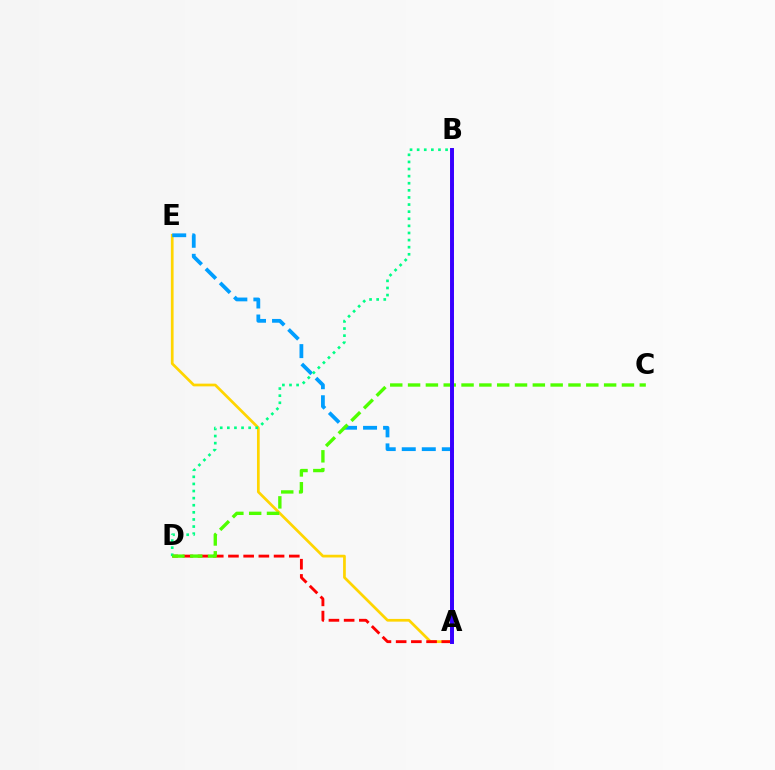{('A', 'E'): [{'color': '#ffd500', 'line_style': 'solid', 'thickness': 1.96}, {'color': '#009eff', 'line_style': 'dashed', 'thickness': 2.72}], ('A', 'D'): [{'color': '#ff0000', 'line_style': 'dashed', 'thickness': 2.07}], ('B', 'D'): [{'color': '#00ff86', 'line_style': 'dotted', 'thickness': 1.93}], ('A', 'B'): [{'color': '#ff00ed', 'line_style': 'dotted', 'thickness': 1.8}, {'color': '#3700ff', 'line_style': 'solid', 'thickness': 2.84}], ('C', 'D'): [{'color': '#4fff00', 'line_style': 'dashed', 'thickness': 2.42}]}